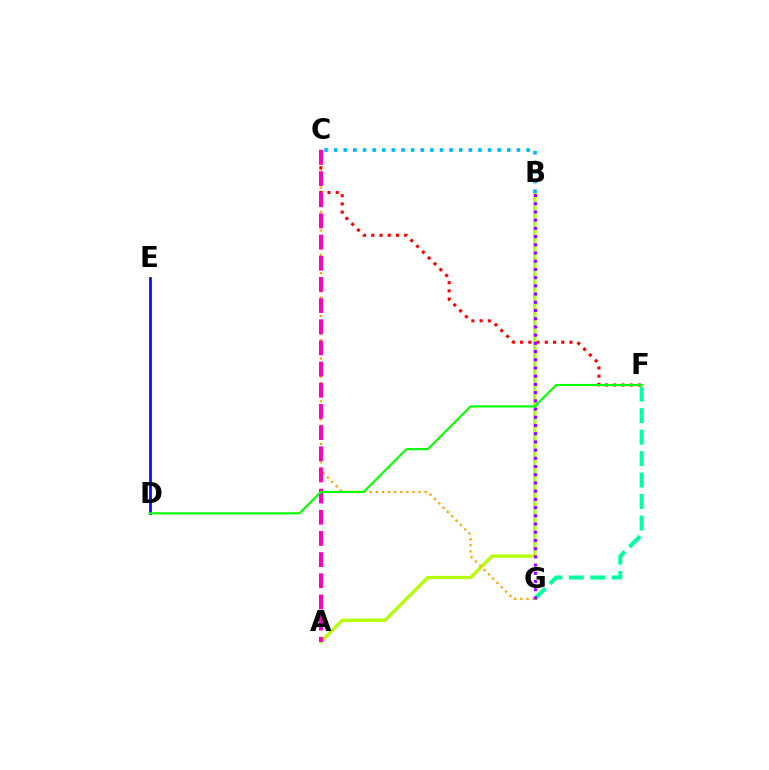{('A', 'B'): [{'color': '#b3ff00', 'line_style': 'solid', 'thickness': 2.35}], ('B', 'C'): [{'color': '#00b5ff', 'line_style': 'dotted', 'thickness': 2.61}], ('F', 'G'): [{'color': '#00ff9d', 'line_style': 'dashed', 'thickness': 2.92}], ('C', 'G'): [{'color': '#ffa500', 'line_style': 'dotted', 'thickness': 1.66}], ('D', 'E'): [{'color': '#0010ff', 'line_style': 'solid', 'thickness': 1.98}], ('C', 'F'): [{'color': '#ff0000', 'line_style': 'dotted', 'thickness': 2.24}], ('A', 'C'): [{'color': '#ff00bd', 'line_style': 'dashed', 'thickness': 2.88}], ('B', 'G'): [{'color': '#9b00ff', 'line_style': 'dotted', 'thickness': 2.23}], ('D', 'F'): [{'color': '#08ff00', 'line_style': 'solid', 'thickness': 1.55}]}